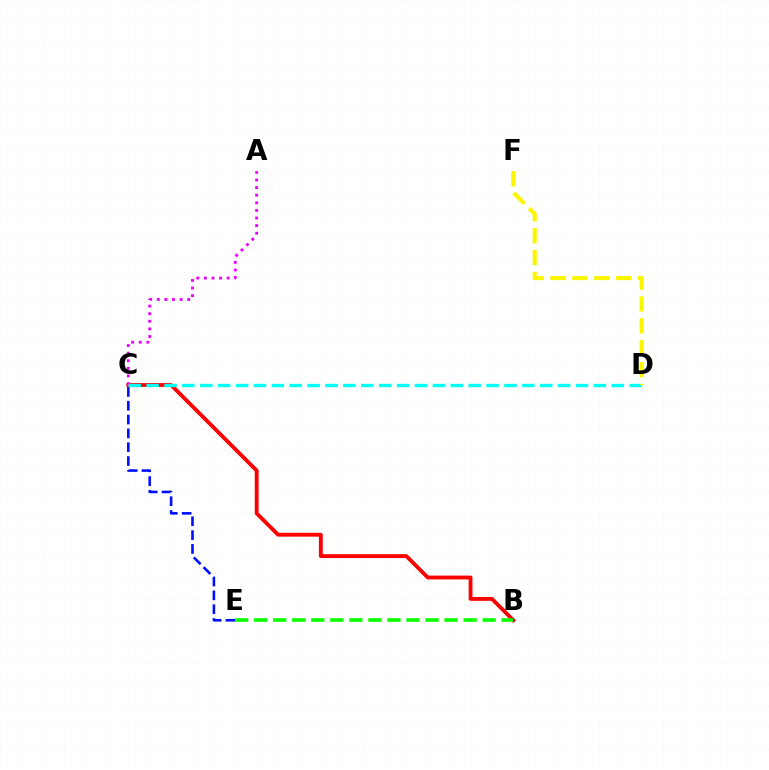{('B', 'C'): [{'color': '#ff0000', 'line_style': 'solid', 'thickness': 2.77}], ('A', 'C'): [{'color': '#ee00ff', 'line_style': 'dotted', 'thickness': 2.07}], ('C', 'D'): [{'color': '#00fff6', 'line_style': 'dashed', 'thickness': 2.43}], ('D', 'F'): [{'color': '#fcf500', 'line_style': 'dashed', 'thickness': 2.98}], ('C', 'E'): [{'color': '#0010ff', 'line_style': 'dashed', 'thickness': 1.88}], ('B', 'E'): [{'color': '#08ff00', 'line_style': 'dashed', 'thickness': 2.59}]}